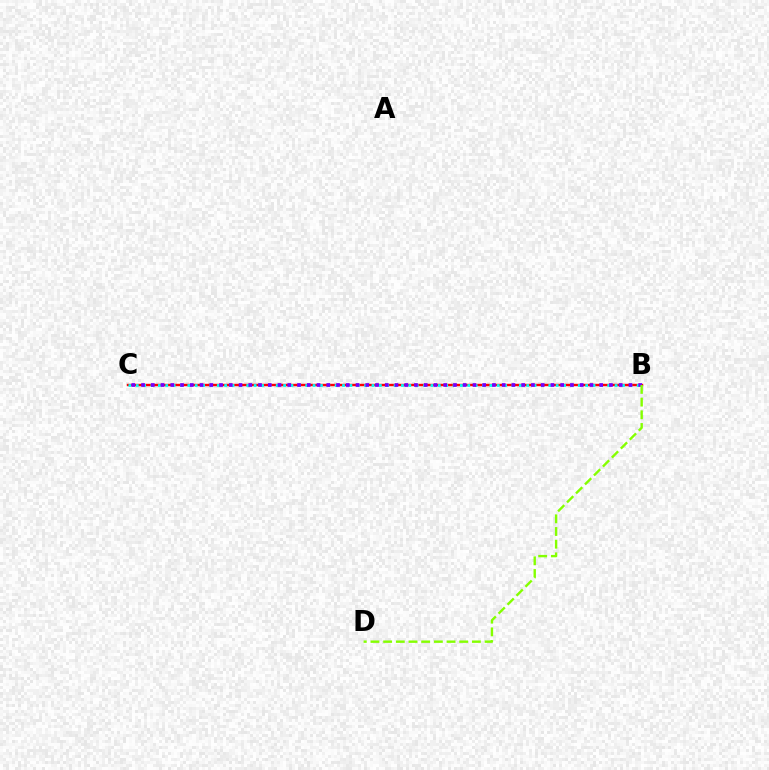{('B', 'C'): [{'color': '#ff0000', 'line_style': 'solid', 'thickness': 1.74}, {'color': '#00fff6', 'line_style': 'dotted', 'thickness': 2.0}, {'color': '#7200ff', 'line_style': 'dotted', 'thickness': 2.65}], ('B', 'D'): [{'color': '#84ff00', 'line_style': 'dashed', 'thickness': 1.72}]}